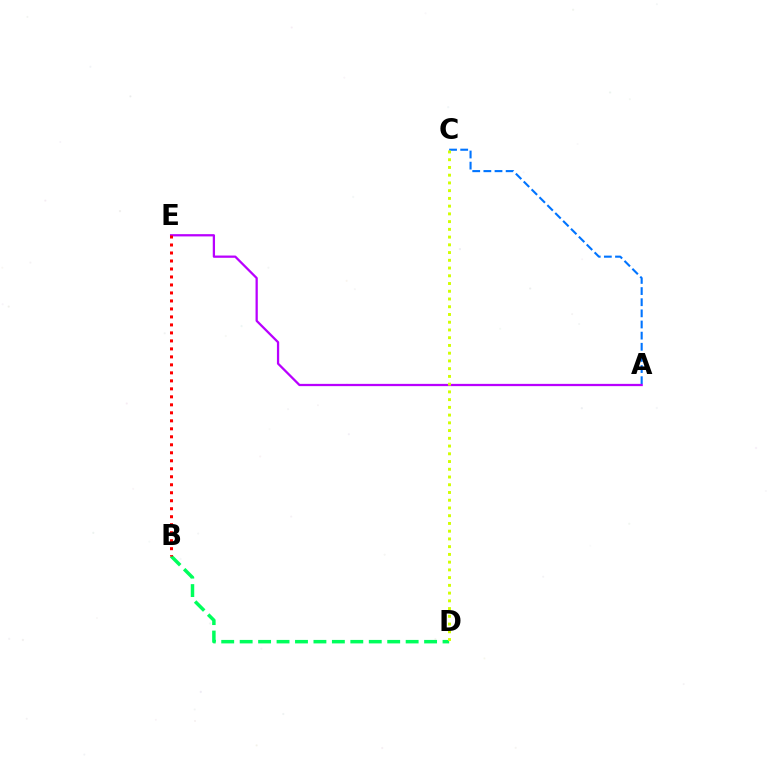{('A', 'C'): [{'color': '#0074ff', 'line_style': 'dashed', 'thickness': 1.51}], ('A', 'E'): [{'color': '#b900ff', 'line_style': 'solid', 'thickness': 1.63}], ('B', 'D'): [{'color': '#00ff5c', 'line_style': 'dashed', 'thickness': 2.51}], ('C', 'D'): [{'color': '#d1ff00', 'line_style': 'dotted', 'thickness': 2.1}], ('B', 'E'): [{'color': '#ff0000', 'line_style': 'dotted', 'thickness': 2.17}]}